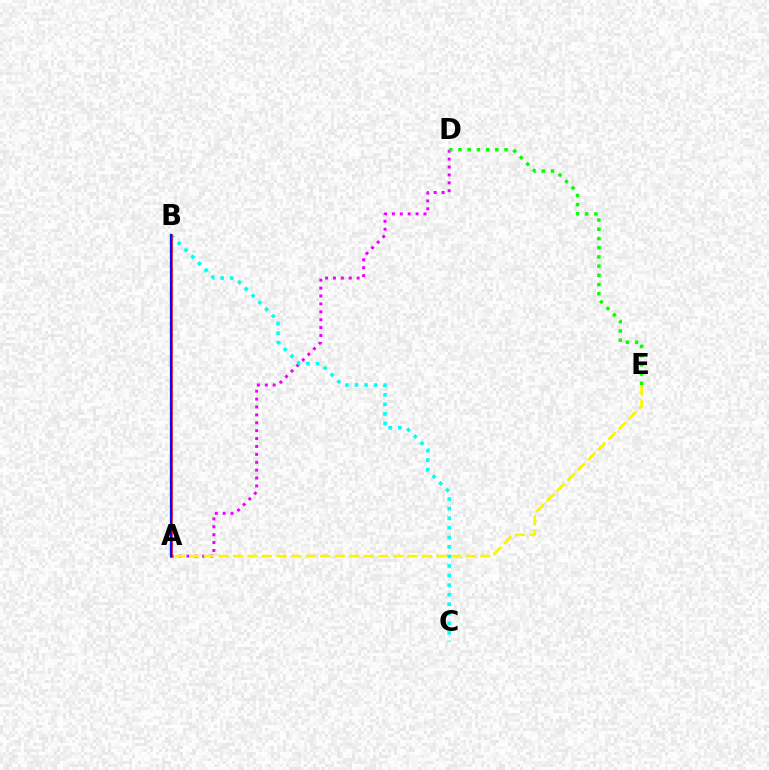{('A', 'D'): [{'color': '#ee00ff', 'line_style': 'dotted', 'thickness': 2.15}], ('D', 'E'): [{'color': '#08ff00', 'line_style': 'dotted', 'thickness': 2.5}], ('B', 'C'): [{'color': '#00fff6', 'line_style': 'dotted', 'thickness': 2.6}], ('A', 'B'): [{'color': '#ff0000', 'line_style': 'solid', 'thickness': 1.81}, {'color': '#0010ff', 'line_style': 'solid', 'thickness': 1.62}], ('A', 'E'): [{'color': '#fcf500', 'line_style': 'dashed', 'thickness': 1.98}]}